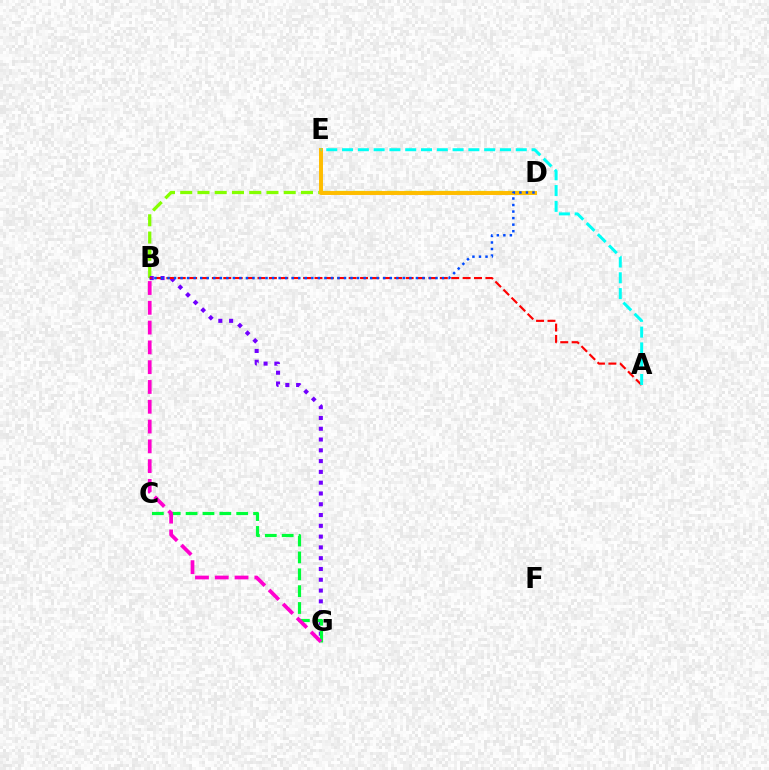{('B', 'D'): [{'color': '#84ff00', 'line_style': 'dashed', 'thickness': 2.34}, {'color': '#004bff', 'line_style': 'dotted', 'thickness': 1.78}], ('D', 'E'): [{'color': '#ffbd00', 'line_style': 'solid', 'thickness': 2.84}], ('B', 'G'): [{'color': '#7200ff', 'line_style': 'dotted', 'thickness': 2.93}, {'color': '#ff00cf', 'line_style': 'dashed', 'thickness': 2.69}], ('C', 'G'): [{'color': '#00ff39', 'line_style': 'dashed', 'thickness': 2.29}], ('A', 'B'): [{'color': '#ff0000', 'line_style': 'dashed', 'thickness': 1.55}], ('A', 'E'): [{'color': '#00fff6', 'line_style': 'dashed', 'thickness': 2.15}]}